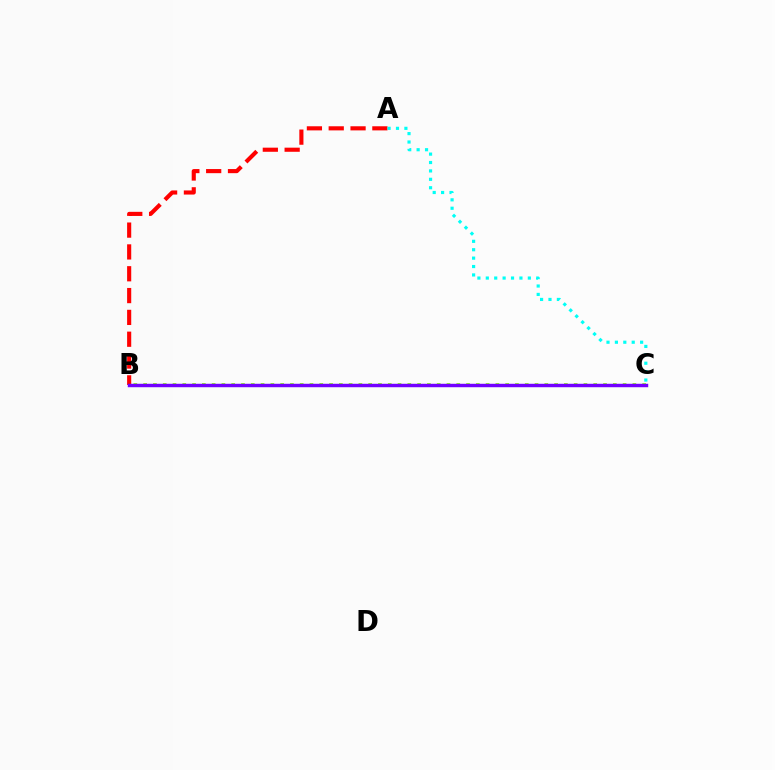{('B', 'C'): [{'color': '#84ff00', 'line_style': 'dotted', 'thickness': 2.66}, {'color': '#7200ff', 'line_style': 'solid', 'thickness': 2.48}], ('A', 'B'): [{'color': '#ff0000', 'line_style': 'dashed', 'thickness': 2.96}], ('A', 'C'): [{'color': '#00fff6', 'line_style': 'dotted', 'thickness': 2.28}]}